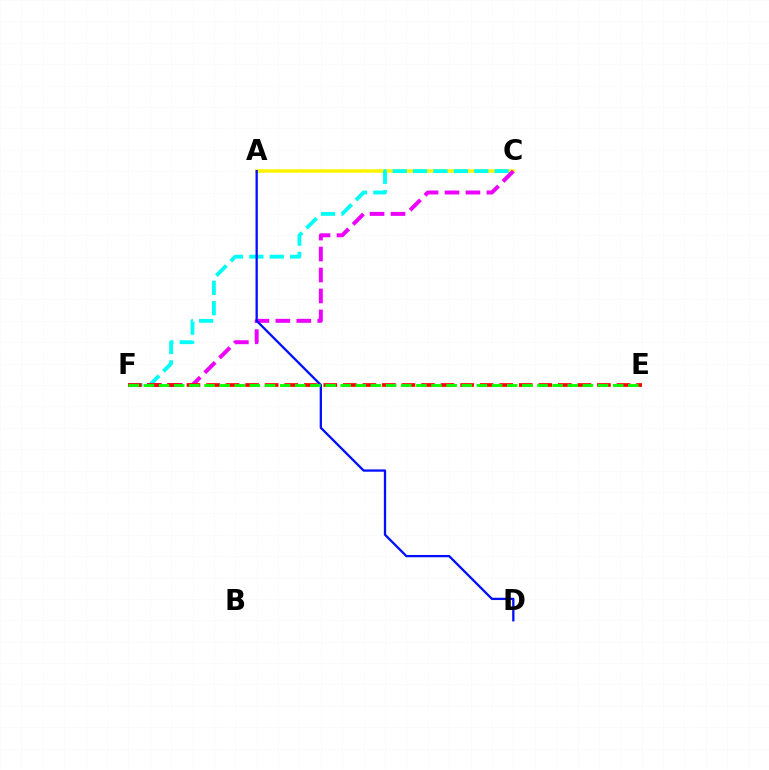{('A', 'C'): [{'color': '#fcf500', 'line_style': 'solid', 'thickness': 2.55}], ('C', 'F'): [{'color': '#ee00ff', 'line_style': 'dashed', 'thickness': 2.85}, {'color': '#00fff6', 'line_style': 'dashed', 'thickness': 2.77}], ('A', 'D'): [{'color': '#0010ff', 'line_style': 'solid', 'thickness': 1.65}], ('E', 'F'): [{'color': '#ff0000', 'line_style': 'dashed', 'thickness': 2.66}, {'color': '#08ff00', 'line_style': 'dashed', 'thickness': 2.06}]}